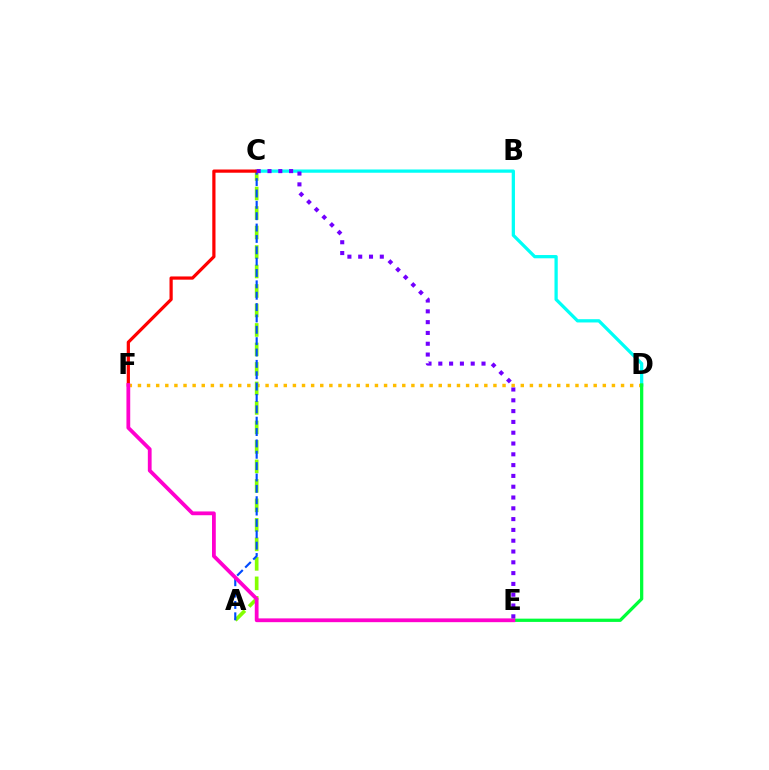{('C', 'D'): [{'color': '#00fff6', 'line_style': 'solid', 'thickness': 2.35}], ('D', 'F'): [{'color': '#ffbd00', 'line_style': 'dotted', 'thickness': 2.48}], ('A', 'C'): [{'color': '#84ff00', 'line_style': 'dashed', 'thickness': 2.65}, {'color': '#004bff', 'line_style': 'dashed', 'thickness': 1.54}], ('D', 'E'): [{'color': '#00ff39', 'line_style': 'solid', 'thickness': 2.35}], ('C', 'F'): [{'color': '#ff0000', 'line_style': 'solid', 'thickness': 2.31}], ('E', 'F'): [{'color': '#ff00cf', 'line_style': 'solid', 'thickness': 2.72}], ('C', 'E'): [{'color': '#7200ff', 'line_style': 'dotted', 'thickness': 2.93}]}